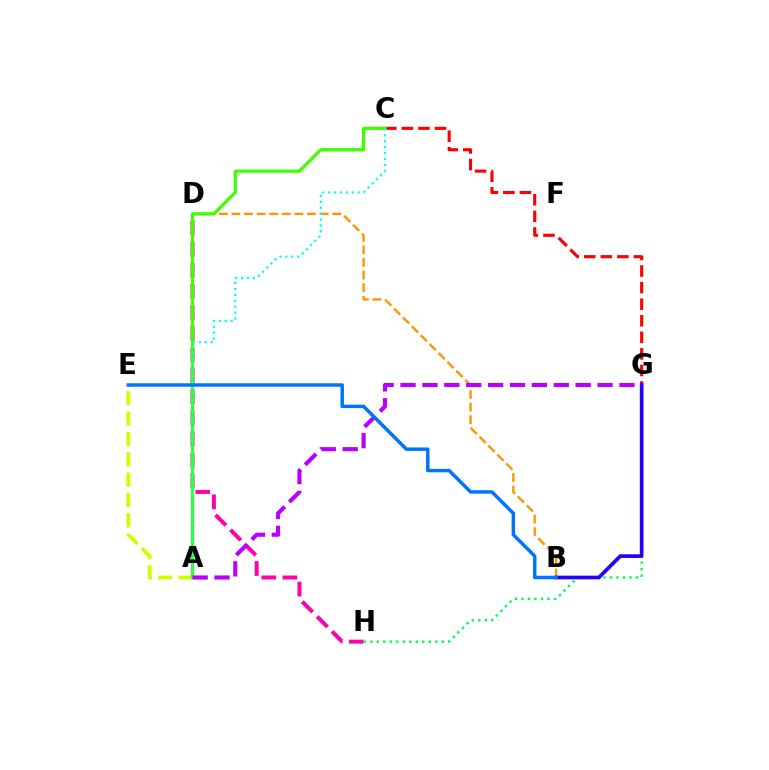{('D', 'H'): [{'color': '#ff00ac', 'line_style': 'dashed', 'thickness': 2.87}], ('C', 'G'): [{'color': '#ff0000', 'line_style': 'dashed', 'thickness': 2.25}], ('G', 'H'): [{'color': '#00ff5c', 'line_style': 'dotted', 'thickness': 1.76}], ('A', 'E'): [{'color': '#d1ff00', 'line_style': 'dashed', 'thickness': 2.76}], ('B', 'D'): [{'color': '#ff9400', 'line_style': 'dashed', 'thickness': 1.71}], ('B', 'G'): [{'color': '#2500ff', 'line_style': 'solid', 'thickness': 2.66}], ('A', 'C'): [{'color': '#3dff00', 'line_style': 'solid', 'thickness': 2.35}, {'color': '#00fff6', 'line_style': 'dotted', 'thickness': 1.6}], ('A', 'G'): [{'color': '#b900ff', 'line_style': 'dashed', 'thickness': 2.97}], ('B', 'E'): [{'color': '#0074ff', 'line_style': 'solid', 'thickness': 2.51}]}